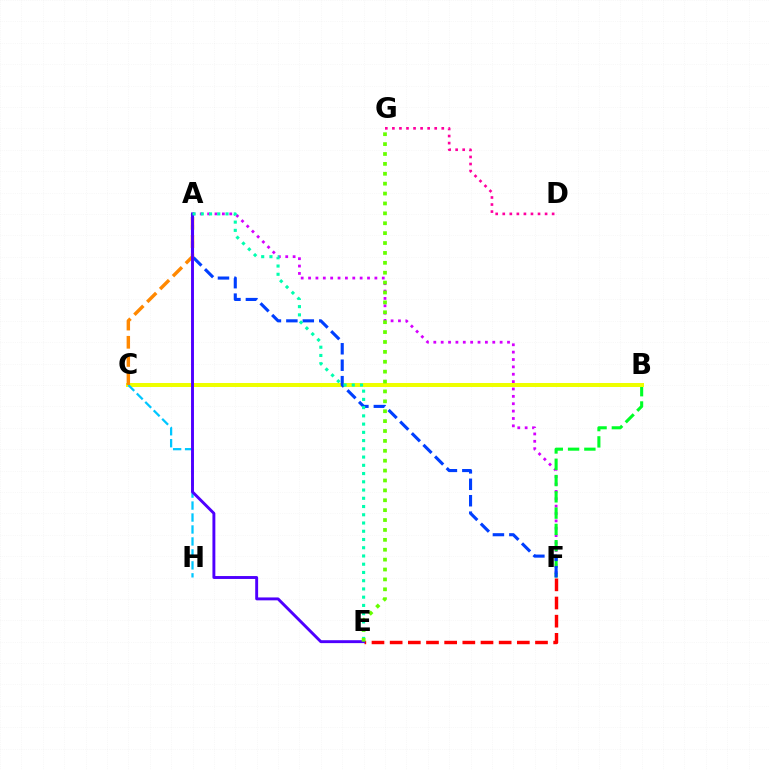{('A', 'F'): [{'color': '#d600ff', 'line_style': 'dotted', 'thickness': 2.0}, {'color': '#003fff', 'line_style': 'dashed', 'thickness': 2.23}], ('B', 'F'): [{'color': '#00ff27', 'line_style': 'dashed', 'thickness': 2.21}], ('B', 'C'): [{'color': '#eeff00', 'line_style': 'solid', 'thickness': 2.88}], ('E', 'F'): [{'color': '#ff0000', 'line_style': 'dashed', 'thickness': 2.47}], ('C', 'H'): [{'color': '#00c7ff', 'line_style': 'dashed', 'thickness': 1.62}], ('A', 'C'): [{'color': '#ff8800', 'line_style': 'dashed', 'thickness': 2.47}], ('D', 'G'): [{'color': '#ff00a0', 'line_style': 'dotted', 'thickness': 1.92}], ('A', 'E'): [{'color': '#4f00ff', 'line_style': 'solid', 'thickness': 2.1}, {'color': '#00ffaf', 'line_style': 'dotted', 'thickness': 2.24}], ('E', 'G'): [{'color': '#66ff00', 'line_style': 'dotted', 'thickness': 2.69}]}